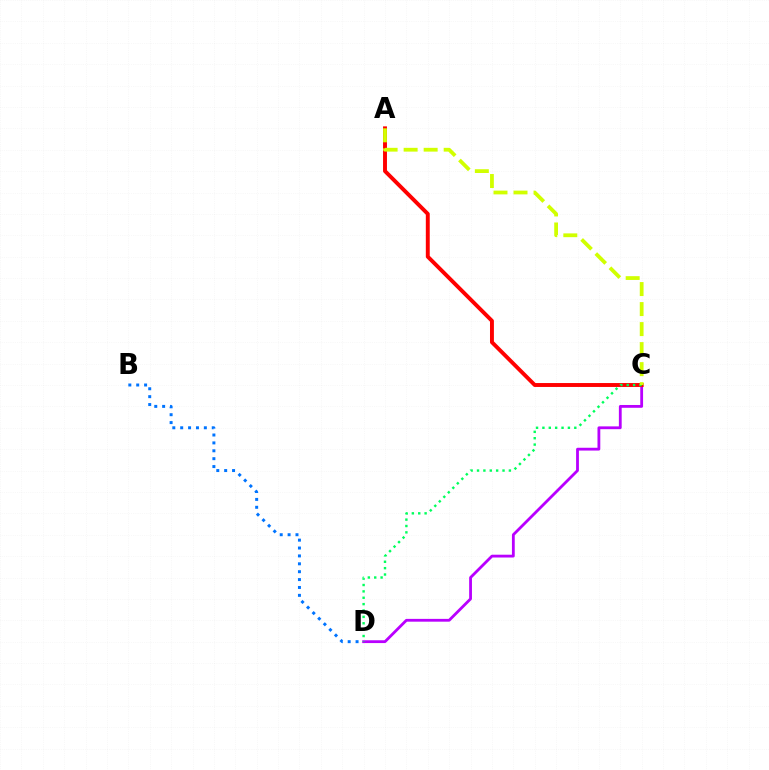{('B', 'D'): [{'color': '#0074ff', 'line_style': 'dotted', 'thickness': 2.14}], ('C', 'D'): [{'color': '#b900ff', 'line_style': 'solid', 'thickness': 2.02}, {'color': '#00ff5c', 'line_style': 'dotted', 'thickness': 1.73}], ('A', 'C'): [{'color': '#ff0000', 'line_style': 'solid', 'thickness': 2.82}, {'color': '#d1ff00', 'line_style': 'dashed', 'thickness': 2.72}]}